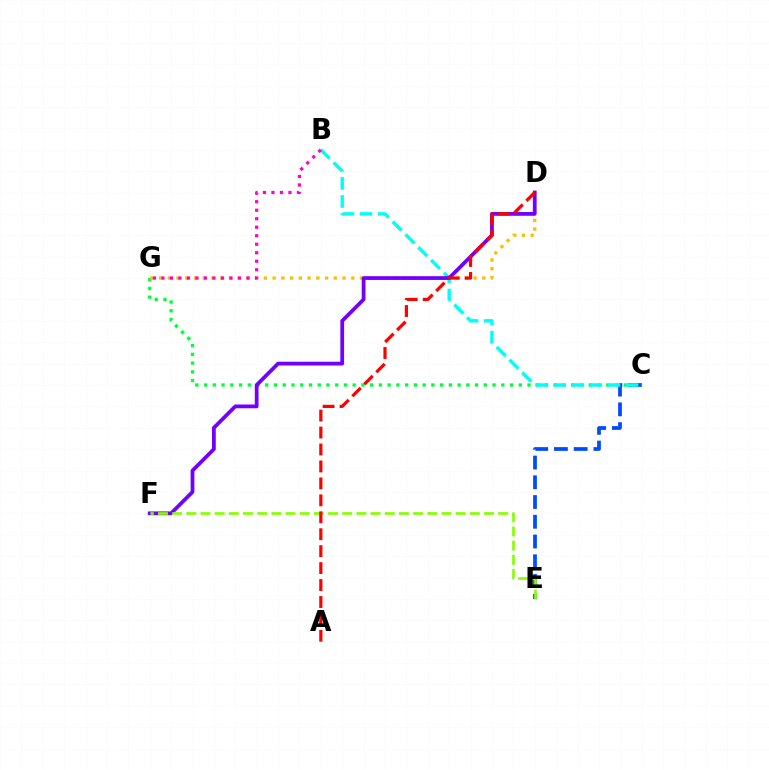{('C', 'E'): [{'color': '#004bff', 'line_style': 'dashed', 'thickness': 2.68}], ('C', 'G'): [{'color': '#00ff39', 'line_style': 'dotted', 'thickness': 2.38}], ('D', 'G'): [{'color': '#ffbd00', 'line_style': 'dotted', 'thickness': 2.37}], ('B', 'C'): [{'color': '#00fff6', 'line_style': 'dashed', 'thickness': 2.46}], ('D', 'F'): [{'color': '#7200ff', 'line_style': 'solid', 'thickness': 2.71}], ('E', 'F'): [{'color': '#84ff00', 'line_style': 'dashed', 'thickness': 1.93}], ('A', 'D'): [{'color': '#ff0000', 'line_style': 'dashed', 'thickness': 2.3}], ('B', 'G'): [{'color': '#ff00cf', 'line_style': 'dotted', 'thickness': 2.31}]}